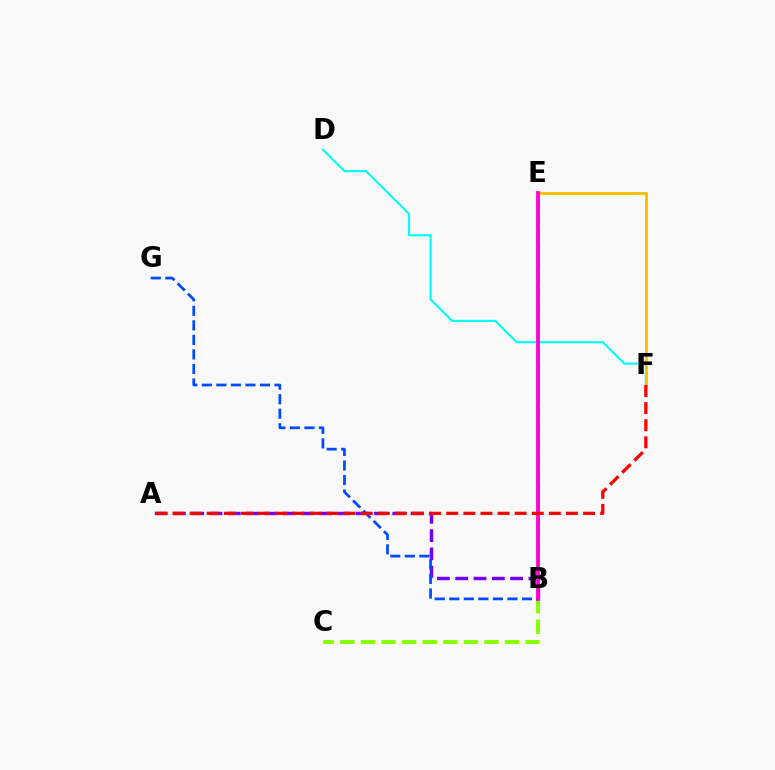{('B', 'C'): [{'color': '#84ff00', 'line_style': 'dashed', 'thickness': 2.8}], ('D', 'F'): [{'color': '#00fff6', 'line_style': 'solid', 'thickness': 1.52}], ('E', 'F'): [{'color': '#ffbd00', 'line_style': 'solid', 'thickness': 2.03}], ('B', 'E'): [{'color': '#00ff39', 'line_style': 'dashed', 'thickness': 2.04}, {'color': '#ff00cf', 'line_style': 'solid', 'thickness': 2.73}], ('A', 'B'): [{'color': '#7200ff', 'line_style': 'dashed', 'thickness': 2.48}], ('B', 'G'): [{'color': '#004bff', 'line_style': 'dashed', 'thickness': 1.98}], ('A', 'F'): [{'color': '#ff0000', 'line_style': 'dashed', 'thickness': 2.32}]}